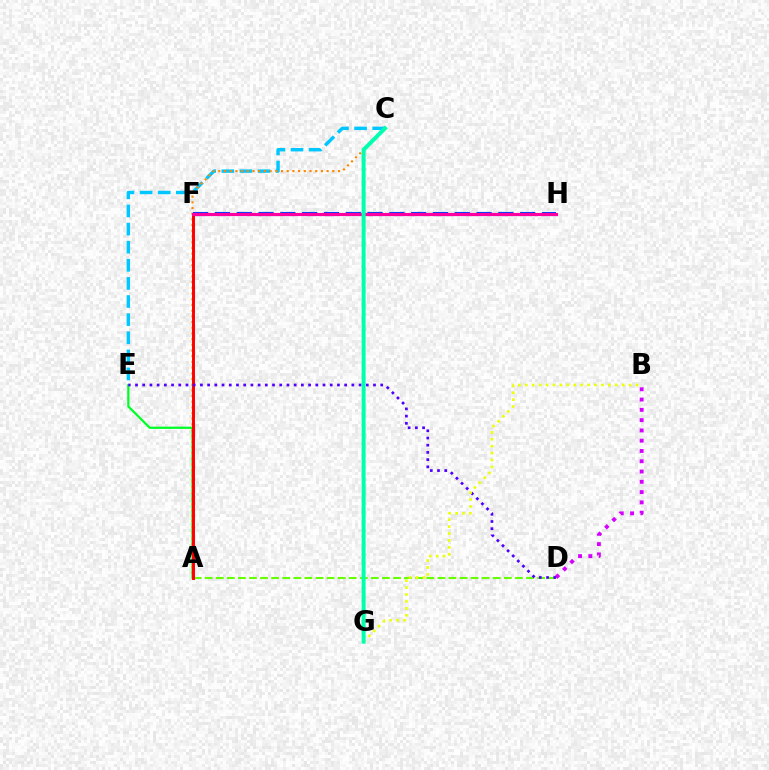{('B', 'D'): [{'color': '#d600ff', 'line_style': 'dotted', 'thickness': 2.79}], ('A', 'E'): [{'color': '#00ff27', 'line_style': 'solid', 'thickness': 1.61}], ('C', 'E'): [{'color': '#00c7ff', 'line_style': 'dashed', 'thickness': 2.46}], ('A', 'D'): [{'color': '#66ff00', 'line_style': 'dashed', 'thickness': 1.51}], ('A', 'C'): [{'color': '#ff8800', 'line_style': 'dotted', 'thickness': 1.55}], ('A', 'F'): [{'color': '#ff0000', 'line_style': 'solid', 'thickness': 2.13}], ('F', 'H'): [{'color': '#003fff', 'line_style': 'dashed', 'thickness': 2.96}, {'color': '#ff00a0', 'line_style': 'solid', 'thickness': 2.26}], ('D', 'E'): [{'color': '#4f00ff', 'line_style': 'dotted', 'thickness': 1.96}], ('B', 'G'): [{'color': '#eeff00', 'line_style': 'dotted', 'thickness': 1.88}], ('C', 'G'): [{'color': '#00ffaf', 'line_style': 'solid', 'thickness': 2.87}]}